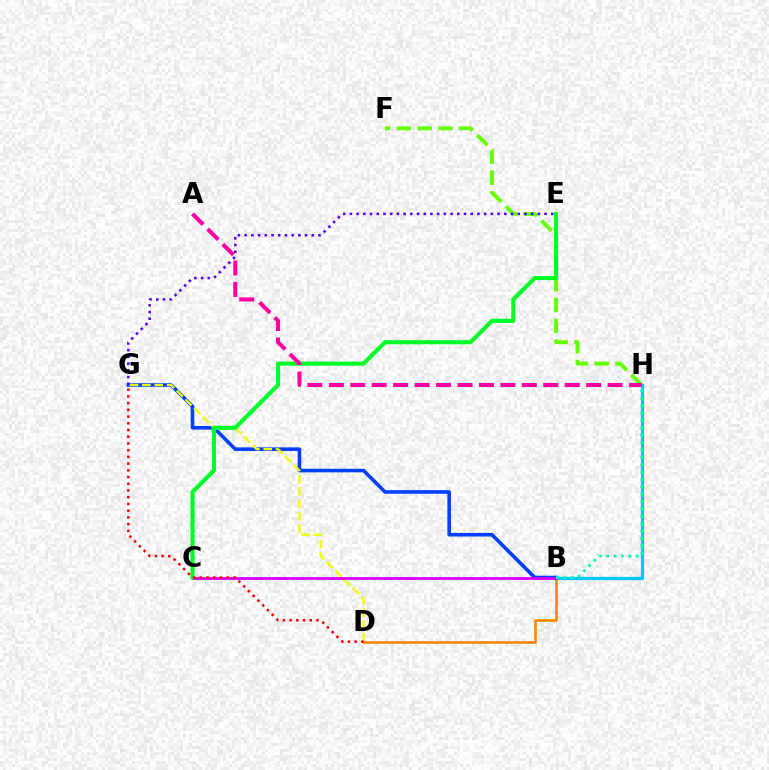{('B', 'G'): [{'color': '#003fff', 'line_style': 'solid', 'thickness': 2.58}], ('F', 'H'): [{'color': '#66ff00', 'line_style': 'dashed', 'thickness': 2.83}], ('D', 'G'): [{'color': '#eeff00', 'line_style': 'dashed', 'thickness': 1.67}, {'color': '#ff0000', 'line_style': 'dotted', 'thickness': 1.83}], ('B', 'H'): [{'color': '#00c7ff', 'line_style': 'solid', 'thickness': 2.31}, {'color': '#00ffaf', 'line_style': 'dotted', 'thickness': 2.0}], ('B', 'D'): [{'color': '#ff8800', 'line_style': 'solid', 'thickness': 1.91}], ('B', 'C'): [{'color': '#d600ff', 'line_style': 'solid', 'thickness': 2.04}], ('C', 'E'): [{'color': '#00ff27', 'line_style': 'solid', 'thickness': 2.97}], ('E', 'G'): [{'color': '#4f00ff', 'line_style': 'dotted', 'thickness': 1.82}], ('A', 'H'): [{'color': '#ff00a0', 'line_style': 'dashed', 'thickness': 2.91}]}